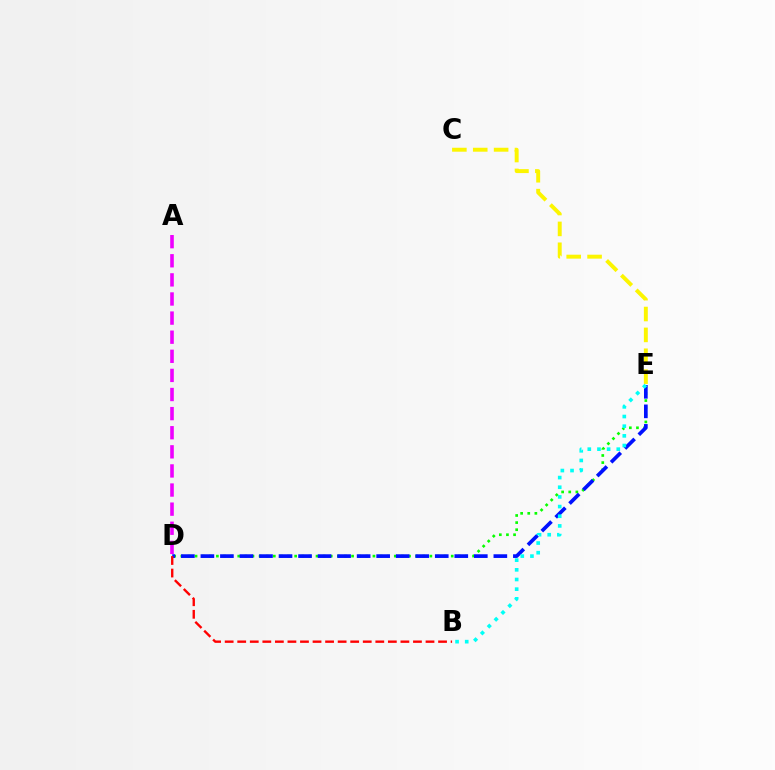{('A', 'D'): [{'color': '#ee00ff', 'line_style': 'dashed', 'thickness': 2.6}], ('D', 'E'): [{'color': '#08ff00', 'line_style': 'dotted', 'thickness': 1.93}, {'color': '#0010ff', 'line_style': 'dashed', 'thickness': 2.65}], ('C', 'E'): [{'color': '#fcf500', 'line_style': 'dashed', 'thickness': 2.84}], ('B', 'E'): [{'color': '#00fff6', 'line_style': 'dotted', 'thickness': 2.63}], ('B', 'D'): [{'color': '#ff0000', 'line_style': 'dashed', 'thickness': 1.71}]}